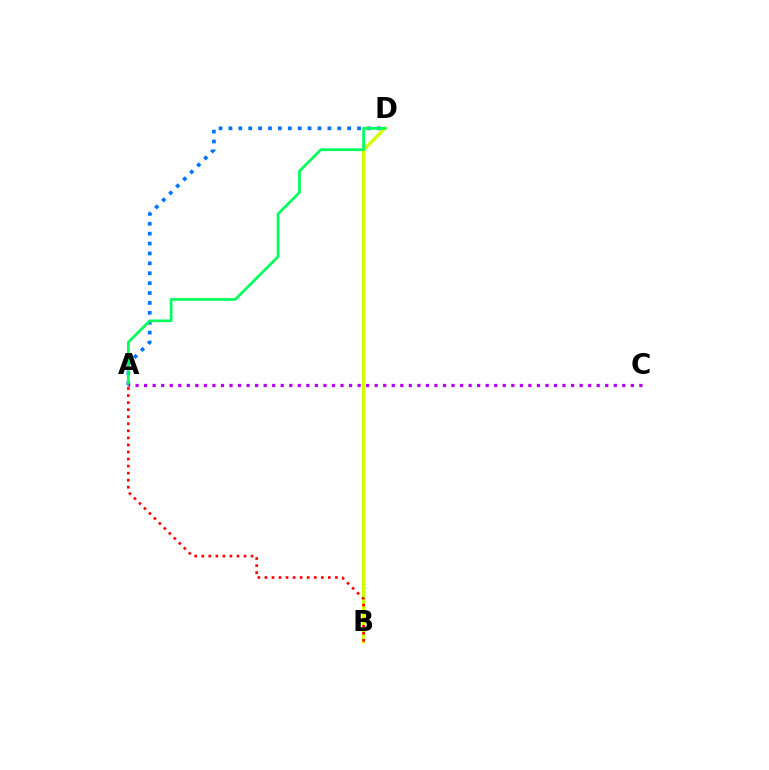{('A', 'D'): [{'color': '#0074ff', 'line_style': 'dotted', 'thickness': 2.69}, {'color': '#00ff5c', 'line_style': 'solid', 'thickness': 1.96}], ('B', 'D'): [{'color': '#d1ff00', 'line_style': 'solid', 'thickness': 2.42}], ('A', 'C'): [{'color': '#b900ff', 'line_style': 'dotted', 'thickness': 2.32}], ('A', 'B'): [{'color': '#ff0000', 'line_style': 'dotted', 'thickness': 1.91}]}